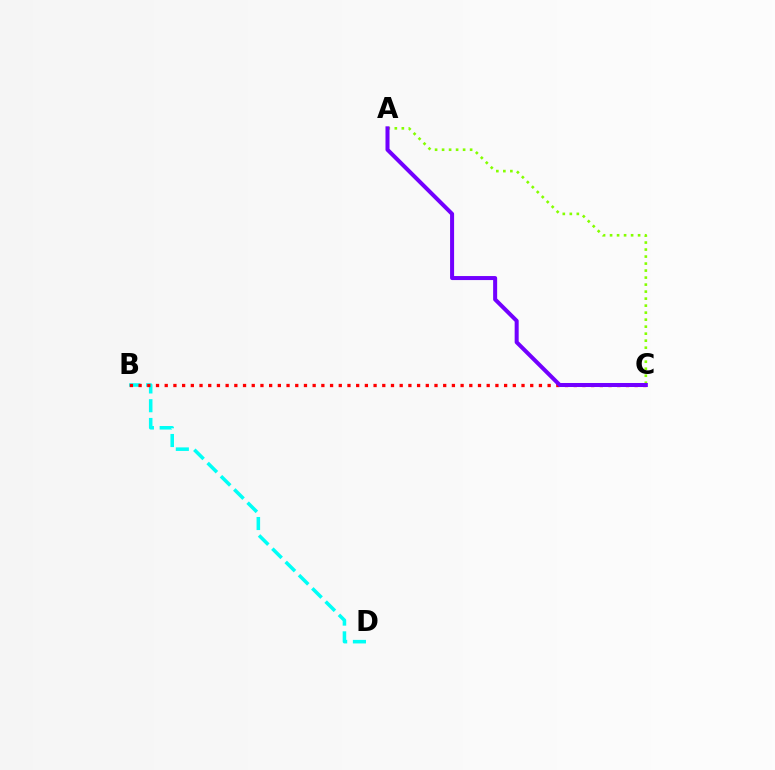{('B', 'D'): [{'color': '#00fff6', 'line_style': 'dashed', 'thickness': 2.55}], ('B', 'C'): [{'color': '#ff0000', 'line_style': 'dotted', 'thickness': 2.36}], ('A', 'C'): [{'color': '#84ff00', 'line_style': 'dotted', 'thickness': 1.9}, {'color': '#7200ff', 'line_style': 'solid', 'thickness': 2.89}]}